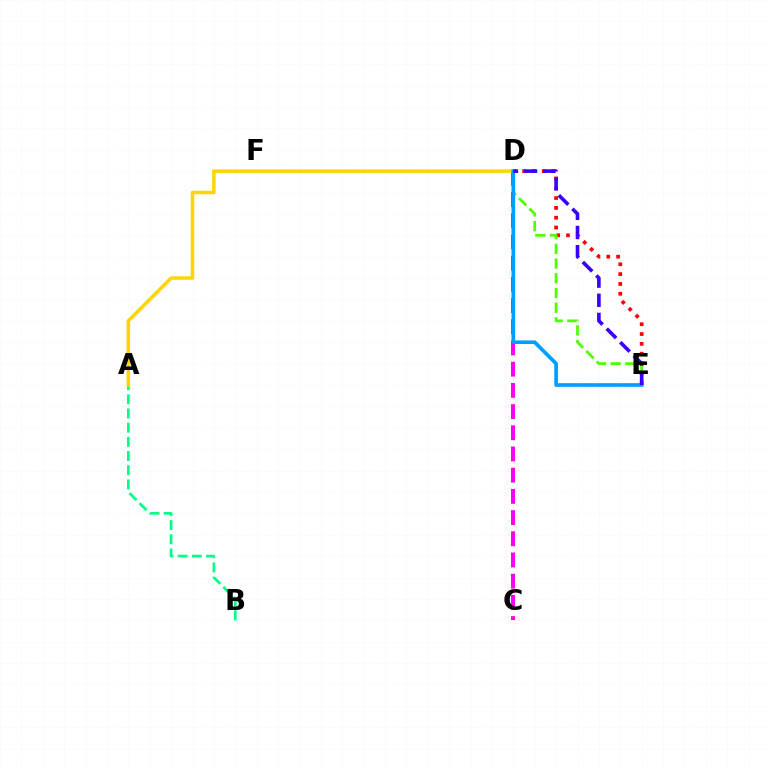{('A', 'B'): [{'color': '#00ff86', 'line_style': 'dashed', 'thickness': 1.93}], ('D', 'E'): [{'color': '#ff0000', 'line_style': 'dotted', 'thickness': 2.67}, {'color': '#4fff00', 'line_style': 'dashed', 'thickness': 2.0}, {'color': '#009eff', 'line_style': 'solid', 'thickness': 2.63}, {'color': '#3700ff', 'line_style': 'dashed', 'thickness': 2.6}], ('C', 'D'): [{'color': '#ff00ed', 'line_style': 'dashed', 'thickness': 2.88}], ('A', 'D'): [{'color': '#ffd500', 'line_style': 'solid', 'thickness': 2.5}]}